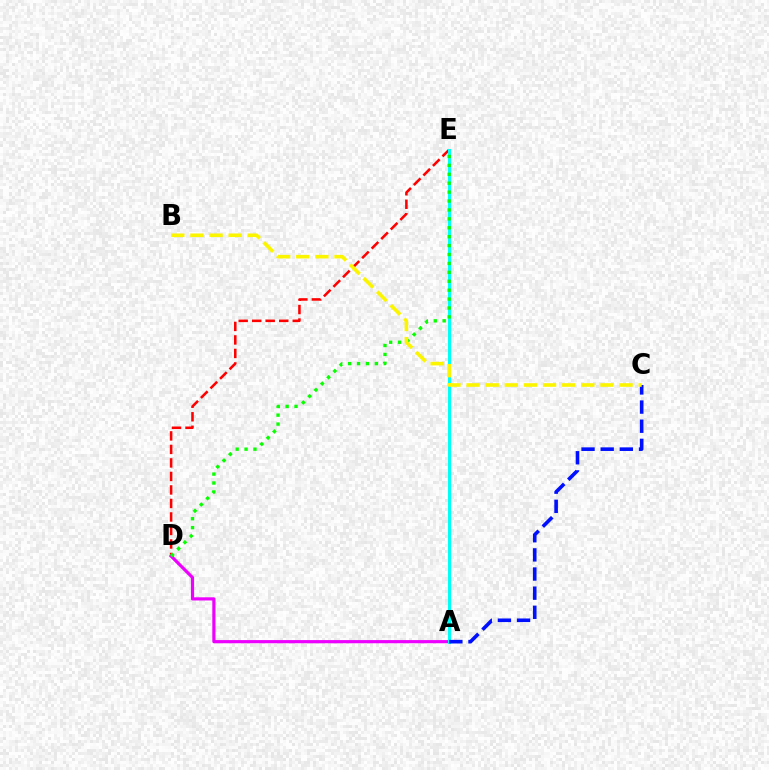{('D', 'E'): [{'color': '#ff0000', 'line_style': 'dashed', 'thickness': 1.84}, {'color': '#08ff00', 'line_style': 'dotted', 'thickness': 2.42}], ('A', 'D'): [{'color': '#ee00ff', 'line_style': 'solid', 'thickness': 2.29}], ('A', 'E'): [{'color': '#00fff6', 'line_style': 'solid', 'thickness': 2.19}], ('A', 'C'): [{'color': '#0010ff', 'line_style': 'dashed', 'thickness': 2.6}], ('B', 'C'): [{'color': '#fcf500', 'line_style': 'dashed', 'thickness': 2.6}]}